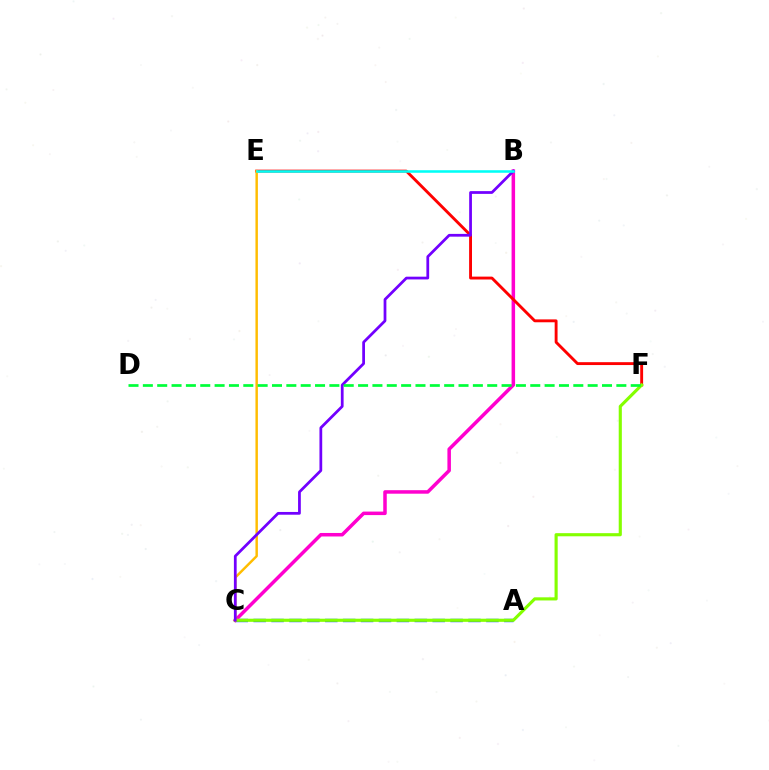{('A', 'C'): [{'color': '#004bff', 'line_style': 'dashed', 'thickness': 2.43}], ('B', 'C'): [{'color': '#ff00cf', 'line_style': 'solid', 'thickness': 2.53}, {'color': '#7200ff', 'line_style': 'solid', 'thickness': 1.98}], ('E', 'F'): [{'color': '#ff0000', 'line_style': 'solid', 'thickness': 2.07}], ('C', 'F'): [{'color': '#84ff00', 'line_style': 'solid', 'thickness': 2.25}], ('C', 'E'): [{'color': '#ffbd00', 'line_style': 'solid', 'thickness': 1.77}], ('D', 'F'): [{'color': '#00ff39', 'line_style': 'dashed', 'thickness': 1.95}], ('B', 'E'): [{'color': '#00fff6', 'line_style': 'solid', 'thickness': 1.83}]}